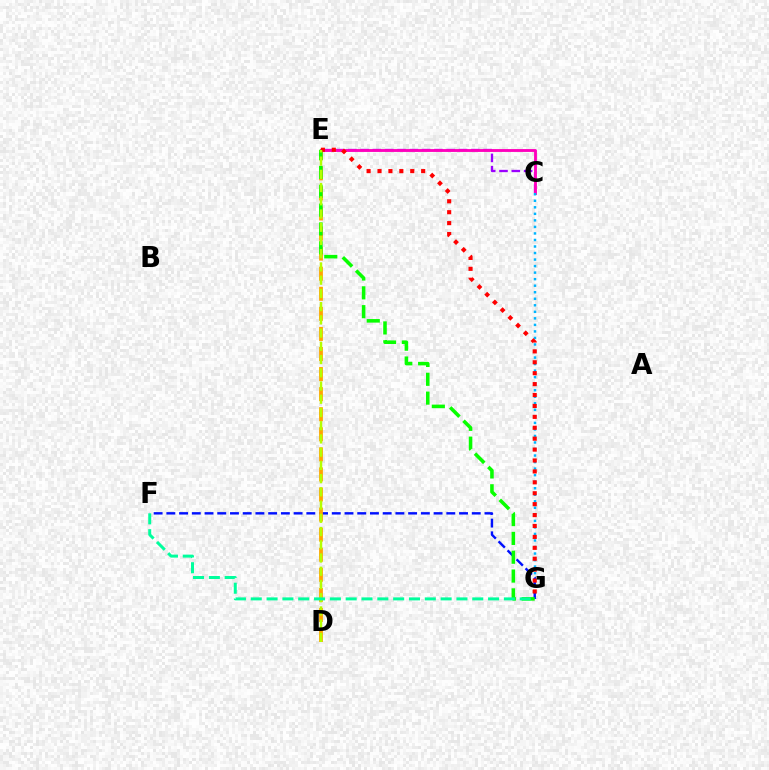{('C', 'E'): [{'color': '#9b00ff', 'line_style': 'dashed', 'thickness': 1.67}, {'color': '#ff00bd', 'line_style': 'solid', 'thickness': 2.06}], ('C', 'G'): [{'color': '#00b5ff', 'line_style': 'dotted', 'thickness': 1.77}], ('F', 'G'): [{'color': '#0010ff', 'line_style': 'dashed', 'thickness': 1.73}, {'color': '#00ff9d', 'line_style': 'dashed', 'thickness': 2.15}], ('D', 'E'): [{'color': '#ffa500', 'line_style': 'dashed', 'thickness': 2.73}, {'color': '#b3ff00', 'line_style': 'dashed', 'thickness': 1.8}], ('E', 'G'): [{'color': '#08ff00', 'line_style': 'dashed', 'thickness': 2.56}, {'color': '#ff0000', 'line_style': 'dotted', 'thickness': 2.97}]}